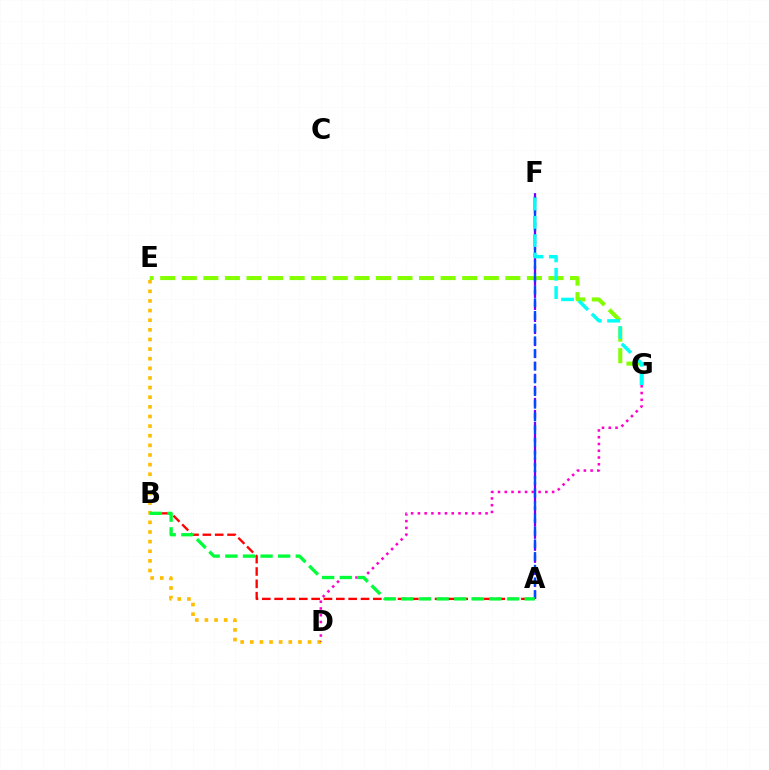{('E', 'G'): [{'color': '#84ff00', 'line_style': 'dashed', 'thickness': 2.93}], ('A', 'F'): [{'color': '#7200ff', 'line_style': 'dashed', 'thickness': 1.64}, {'color': '#004bff', 'line_style': 'dashed', 'thickness': 1.72}], ('A', 'B'): [{'color': '#ff0000', 'line_style': 'dashed', 'thickness': 1.68}, {'color': '#00ff39', 'line_style': 'dashed', 'thickness': 2.39}], ('D', 'E'): [{'color': '#ffbd00', 'line_style': 'dotted', 'thickness': 2.62}], ('D', 'G'): [{'color': '#ff00cf', 'line_style': 'dotted', 'thickness': 1.84}], ('F', 'G'): [{'color': '#00fff6', 'line_style': 'dashed', 'thickness': 2.49}]}